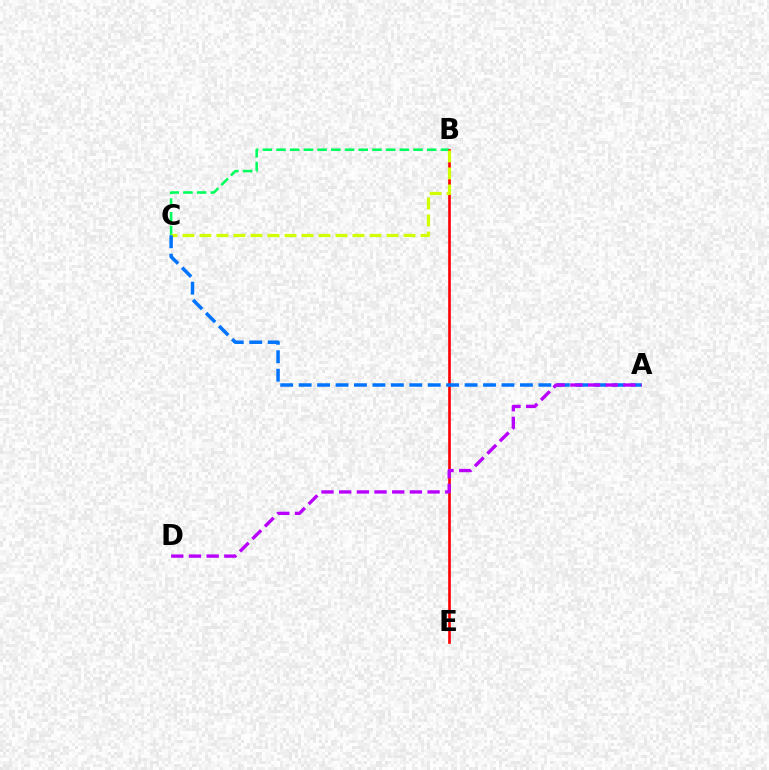{('B', 'C'): [{'color': '#00ff5c', 'line_style': 'dashed', 'thickness': 1.86}, {'color': '#d1ff00', 'line_style': 'dashed', 'thickness': 2.31}], ('B', 'E'): [{'color': '#ff0000', 'line_style': 'solid', 'thickness': 1.9}], ('A', 'C'): [{'color': '#0074ff', 'line_style': 'dashed', 'thickness': 2.51}], ('A', 'D'): [{'color': '#b900ff', 'line_style': 'dashed', 'thickness': 2.4}]}